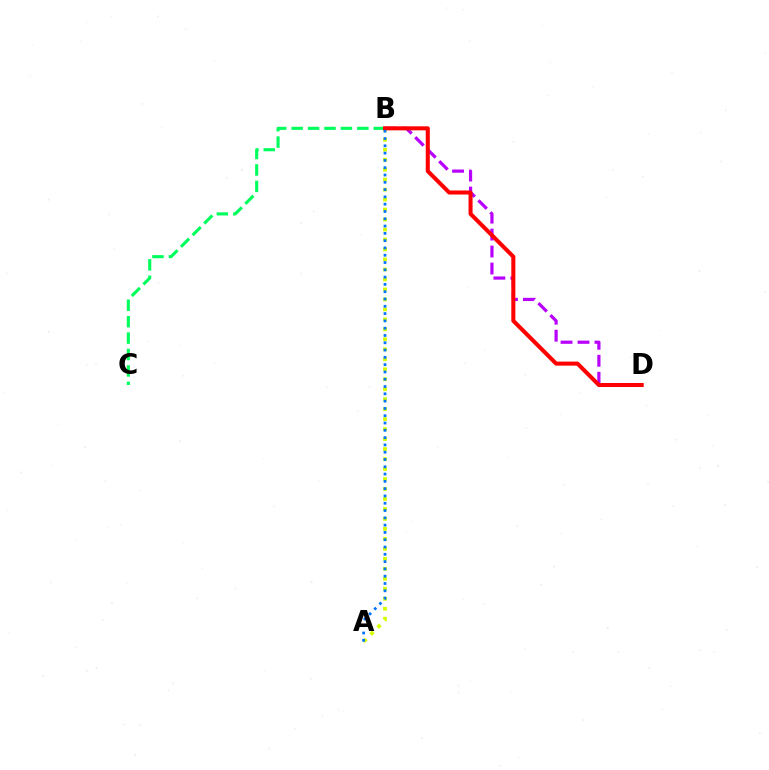{('A', 'B'): [{'color': '#d1ff00', 'line_style': 'dotted', 'thickness': 2.71}, {'color': '#0074ff', 'line_style': 'dotted', 'thickness': 1.98}], ('B', 'D'): [{'color': '#b900ff', 'line_style': 'dashed', 'thickness': 2.31}, {'color': '#ff0000', 'line_style': 'solid', 'thickness': 2.92}], ('B', 'C'): [{'color': '#00ff5c', 'line_style': 'dashed', 'thickness': 2.23}]}